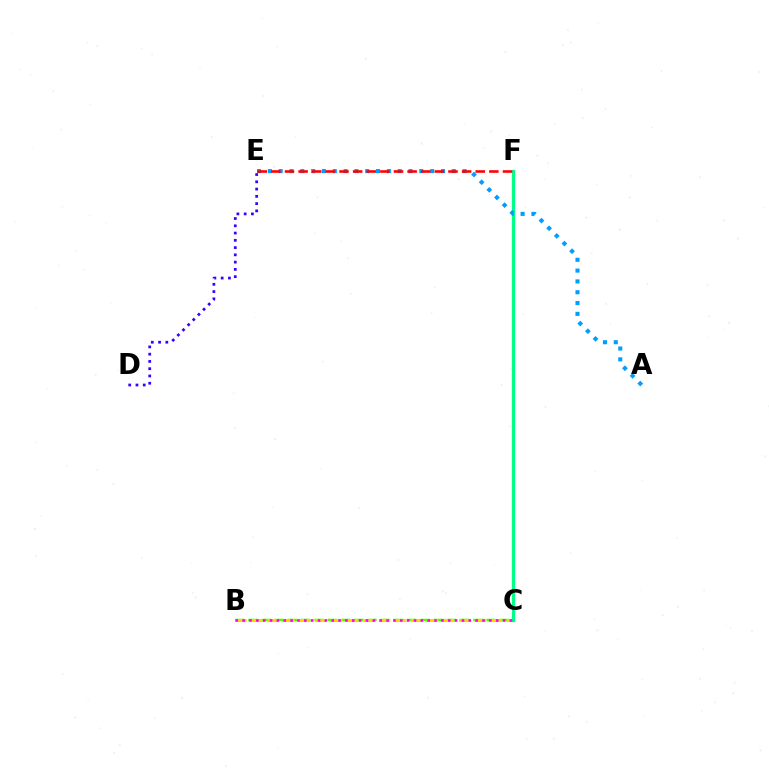{('B', 'C'): [{'color': '#4fff00', 'line_style': 'dashed', 'thickness': 1.8}, {'color': '#ffd500', 'line_style': 'dashed', 'thickness': 2.17}, {'color': '#ff00ed', 'line_style': 'dotted', 'thickness': 1.86}], ('D', 'E'): [{'color': '#3700ff', 'line_style': 'dotted', 'thickness': 1.97}], ('C', 'F'): [{'color': '#00ff86', 'line_style': 'solid', 'thickness': 2.37}], ('A', 'E'): [{'color': '#009eff', 'line_style': 'dotted', 'thickness': 2.94}], ('E', 'F'): [{'color': '#ff0000', 'line_style': 'dashed', 'thickness': 1.85}]}